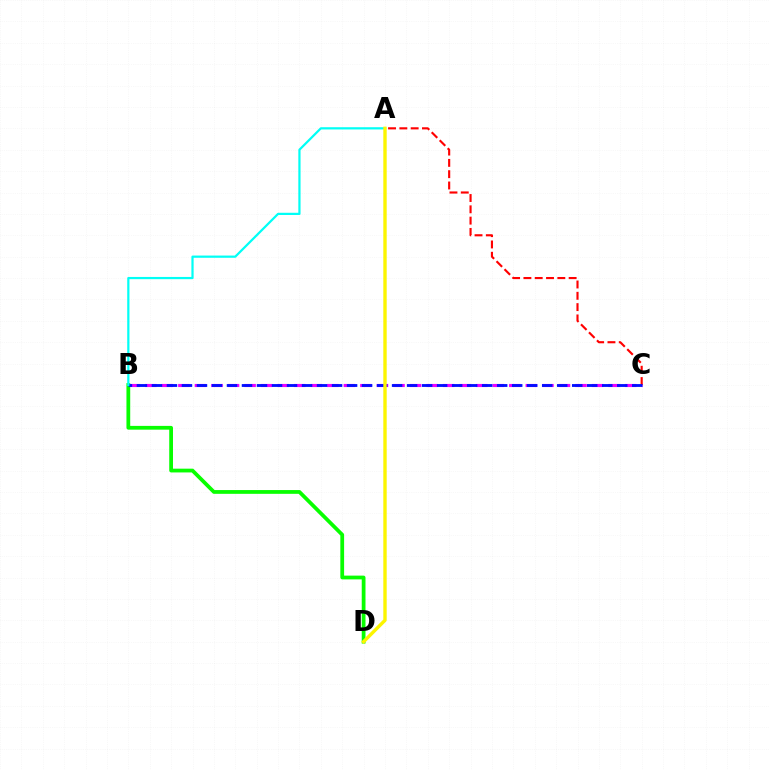{('B', 'C'): [{'color': '#ee00ff', 'line_style': 'dashed', 'thickness': 2.25}, {'color': '#0010ff', 'line_style': 'dashed', 'thickness': 2.04}], ('A', 'C'): [{'color': '#ff0000', 'line_style': 'dashed', 'thickness': 1.54}], ('B', 'D'): [{'color': '#08ff00', 'line_style': 'solid', 'thickness': 2.71}], ('A', 'B'): [{'color': '#00fff6', 'line_style': 'solid', 'thickness': 1.6}], ('A', 'D'): [{'color': '#fcf500', 'line_style': 'solid', 'thickness': 2.43}]}